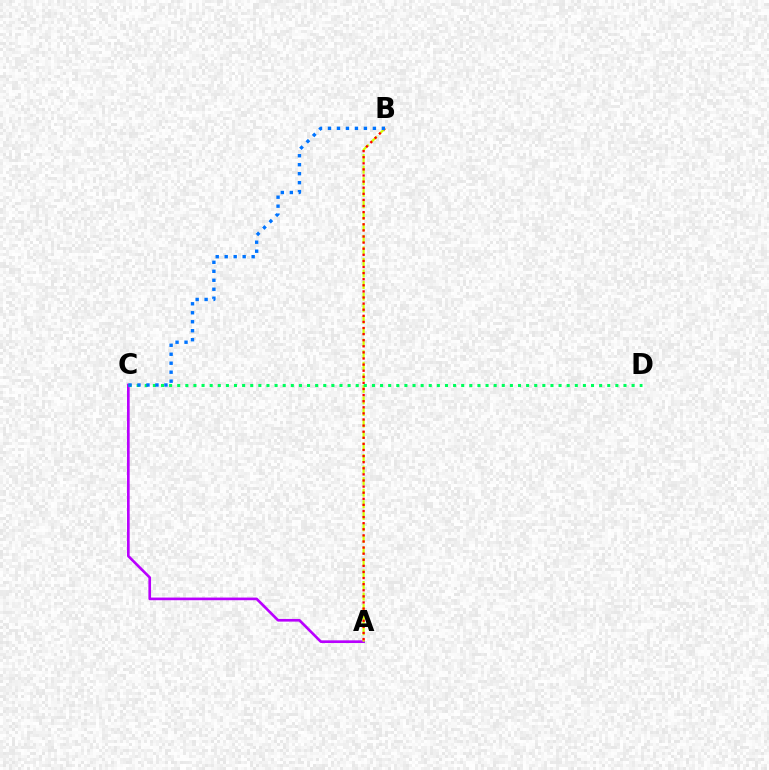{('A', 'C'): [{'color': '#b900ff', 'line_style': 'solid', 'thickness': 1.91}], ('A', 'B'): [{'color': '#d1ff00', 'line_style': 'dashed', 'thickness': 1.57}, {'color': '#ff0000', 'line_style': 'dotted', 'thickness': 1.66}], ('C', 'D'): [{'color': '#00ff5c', 'line_style': 'dotted', 'thickness': 2.2}], ('B', 'C'): [{'color': '#0074ff', 'line_style': 'dotted', 'thickness': 2.44}]}